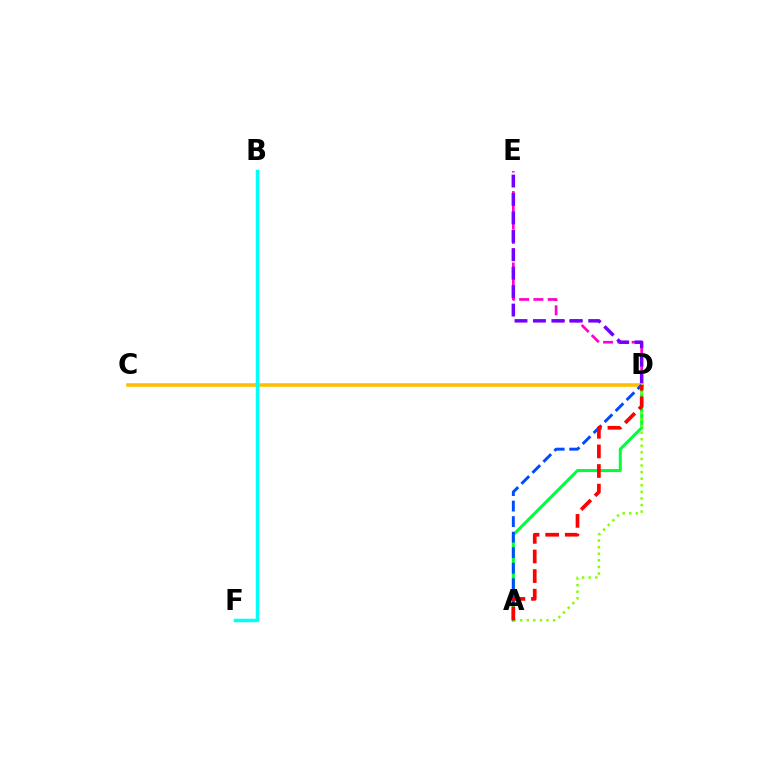{('A', 'D'): [{'color': '#00ff39', 'line_style': 'solid', 'thickness': 2.16}, {'color': '#004bff', 'line_style': 'dashed', 'thickness': 2.11}, {'color': '#84ff00', 'line_style': 'dotted', 'thickness': 1.79}, {'color': '#ff0000', 'line_style': 'dashed', 'thickness': 2.66}], ('D', 'E'): [{'color': '#ff00cf', 'line_style': 'dashed', 'thickness': 1.94}, {'color': '#7200ff', 'line_style': 'dashed', 'thickness': 2.5}], ('C', 'D'): [{'color': '#ffbd00', 'line_style': 'solid', 'thickness': 2.6}], ('B', 'F'): [{'color': '#00fff6', 'line_style': 'solid', 'thickness': 2.51}]}